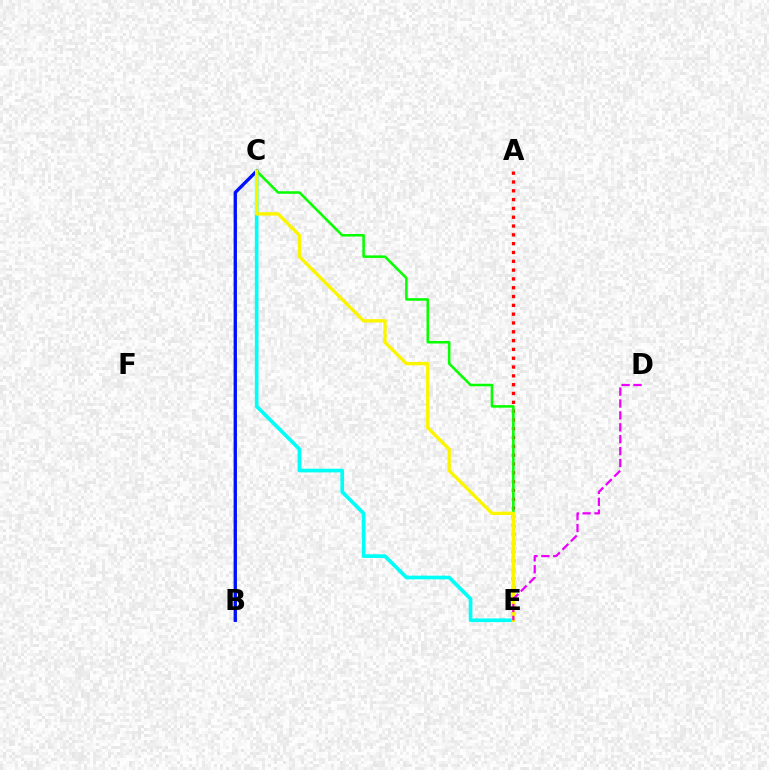{('C', 'E'): [{'color': '#00fff6', 'line_style': 'solid', 'thickness': 2.65}, {'color': '#08ff00', 'line_style': 'solid', 'thickness': 1.84}, {'color': '#fcf500', 'line_style': 'solid', 'thickness': 2.43}], ('A', 'E'): [{'color': '#ff0000', 'line_style': 'dotted', 'thickness': 2.39}], ('B', 'C'): [{'color': '#0010ff', 'line_style': 'solid', 'thickness': 2.4}], ('D', 'E'): [{'color': '#ee00ff', 'line_style': 'dashed', 'thickness': 1.62}]}